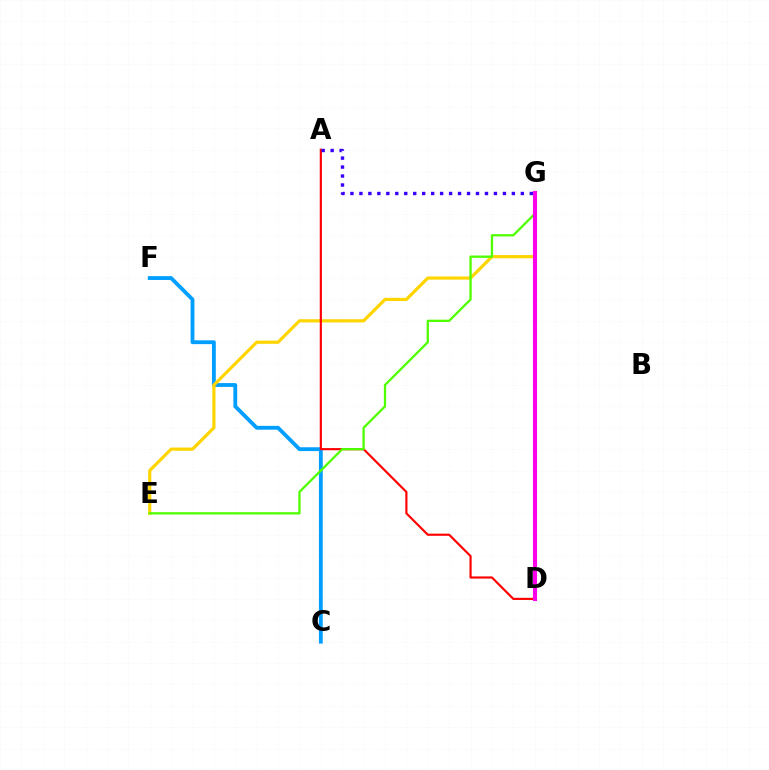{('C', 'F'): [{'color': '#009eff', 'line_style': 'solid', 'thickness': 2.75}], ('E', 'G'): [{'color': '#ffd500', 'line_style': 'solid', 'thickness': 2.3}, {'color': '#4fff00', 'line_style': 'solid', 'thickness': 1.65}], ('D', 'G'): [{'color': '#00ff86', 'line_style': 'dotted', 'thickness': 2.7}, {'color': '#ff00ed', 'line_style': 'solid', 'thickness': 2.96}], ('A', 'D'): [{'color': '#ff0000', 'line_style': 'solid', 'thickness': 1.56}], ('A', 'G'): [{'color': '#3700ff', 'line_style': 'dotted', 'thickness': 2.44}]}